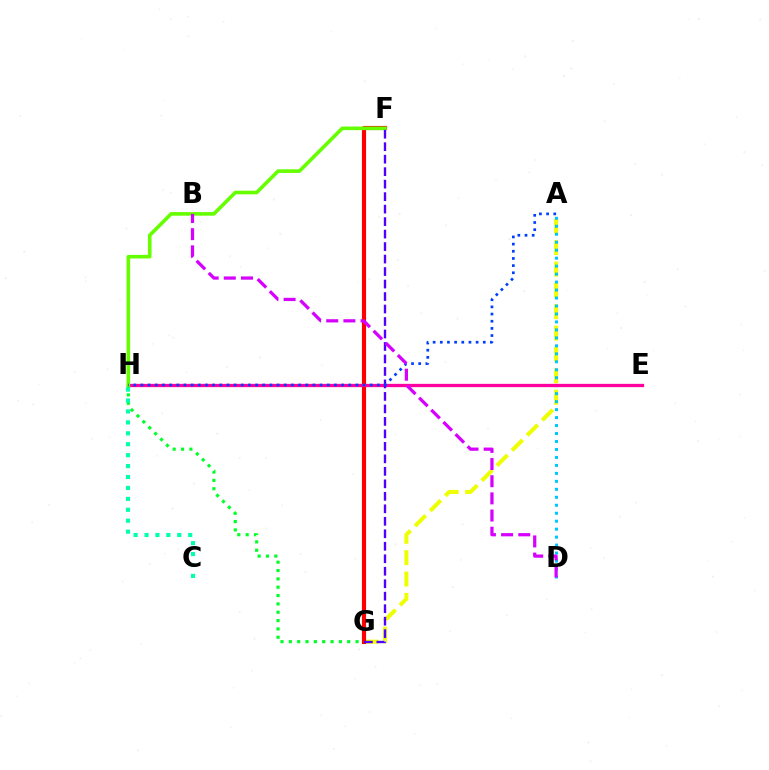{('A', 'G'): [{'color': '#eeff00', 'line_style': 'dashed', 'thickness': 2.9}], ('A', 'D'): [{'color': '#00c7ff', 'line_style': 'dotted', 'thickness': 2.17}], ('F', 'G'): [{'color': '#ff0000', 'line_style': 'solid', 'thickness': 2.98}, {'color': '#4f00ff', 'line_style': 'dashed', 'thickness': 1.7}], ('E', 'H'): [{'color': '#ff8800', 'line_style': 'dotted', 'thickness': 1.93}, {'color': '#ff00a0', 'line_style': 'solid', 'thickness': 2.37}], ('G', 'H'): [{'color': '#00ff27', 'line_style': 'dotted', 'thickness': 2.27}], ('C', 'H'): [{'color': '#00ffaf', 'line_style': 'dotted', 'thickness': 2.97}], ('F', 'H'): [{'color': '#66ff00', 'line_style': 'solid', 'thickness': 2.6}], ('A', 'H'): [{'color': '#003fff', 'line_style': 'dotted', 'thickness': 1.95}], ('B', 'D'): [{'color': '#d600ff', 'line_style': 'dashed', 'thickness': 2.33}]}